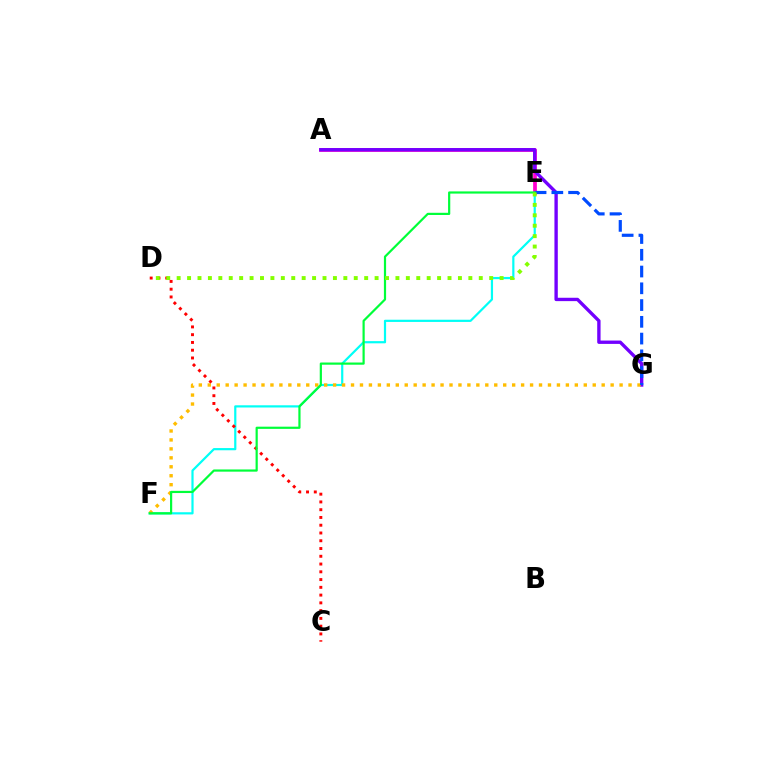{('E', 'F'): [{'color': '#00fff6', 'line_style': 'solid', 'thickness': 1.58}, {'color': '#00ff39', 'line_style': 'solid', 'thickness': 1.58}], ('A', 'E'): [{'color': '#ff00cf', 'line_style': 'solid', 'thickness': 2.69}], ('A', 'G'): [{'color': '#7200ff', 'line_style': 'solid', 'thickness': 2.42}], ('F', 'G'): [{'color': '#ffbd00', 'line_style': 'dotted', 'thickness': 2.43}], ('E', 'G'): [{'color': '#004bff', 'line_style': 'dashed', 'thickness': 2.28}], ('C', 'D'): [{'color': '#ff0000', 'line_style': 'dotted', 'thickness': 2.11}], ('D', 'E'): [{'color': '#84ff00', 'line_style': 'dotted', 'thickness': 2.83}]}